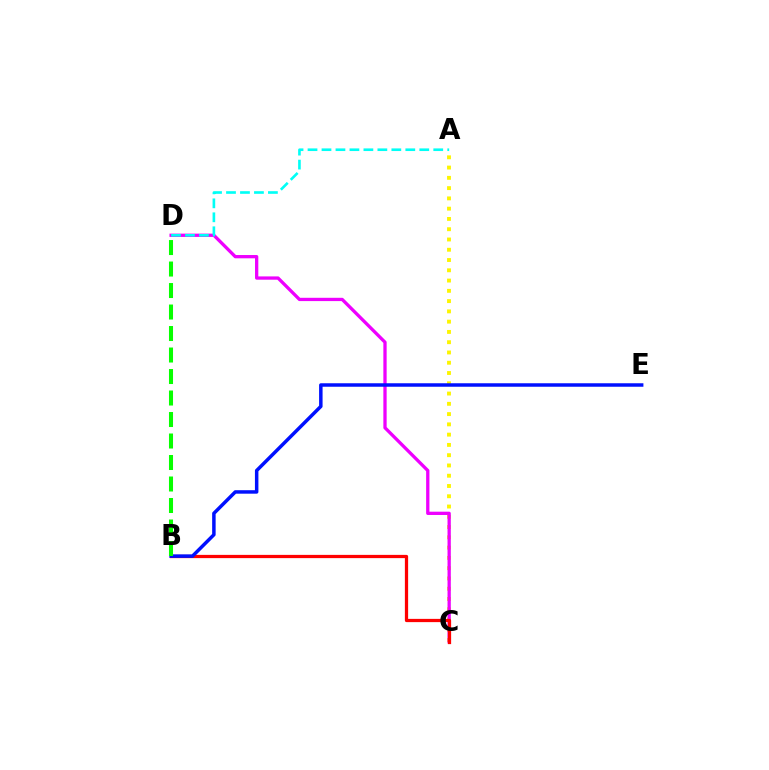{('A', 'C'): [{'color': '#fcf500', 'line_style': 'dotted', 'thickness': 2.79}], ('C', 'D'): [{'color': '#ee00ff', 'line_style': 'solid', 'thickness': 2.37}], ('A', 'D'): [{'color': '#00fff6', 'line_style': 'dashed', 'thickness': 1.9}], ('B', 'C'): [{'color': '#ff0000', 'line_style': 'solid', 'thickness': 2.34}], ('B', 'E'): [{'color': '#0010ff', 'line_style': 'solid', 'thickness': 2.51}], ('B', 'D'): [{'color': '#08ff00', 'line_style': 'dashed', 'thickness': 2.92}]}